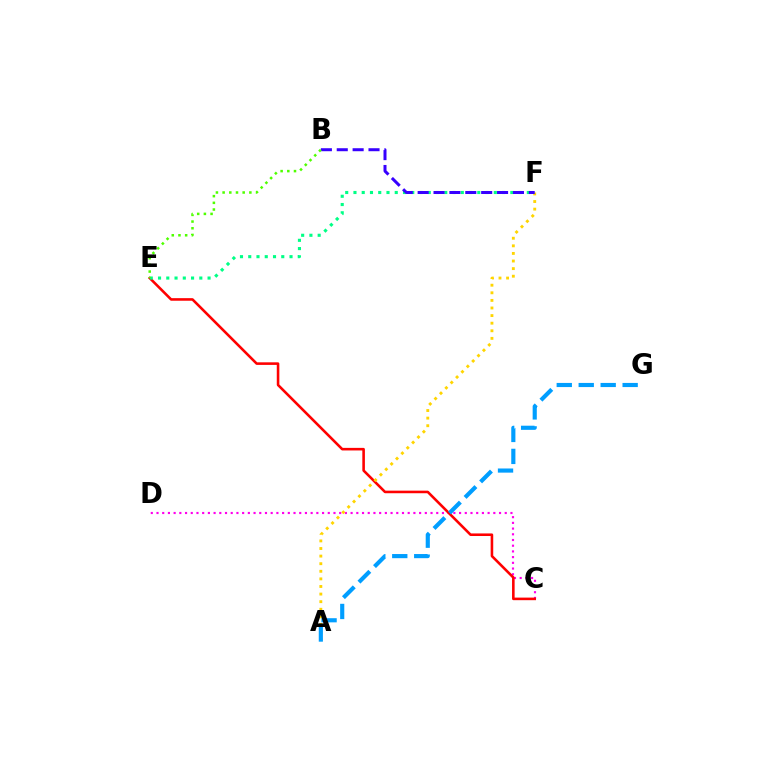{('C', 'D'): [{'color': '#ff00ed', 'line_style': 'dotted', 'thickness': 1.55}], ('C', 'E'): [{'color': '#ff0000', 'line_style': 'solid', 'thickness': 1.86}], ('A', 'F'): [{'color': '#ffd500', 'line_style': 'dotted', 'thickness': 2.06}], ('E', 'F'): [{'color': '#00ff86', 'line_style': 'dotted', 'thickness': 2.24}], ('A', 'G'): [{'color': '#009eff', 'line_style': 'dashed', 'thickness': 2.98}], ('B', 'F'): [{'color': '#3700ff', 'line_style': 'dashed', 'thickness': 2.16}], ('B', 'E'): [{'color': '#4fff00', 'line_style': 'dotted', 'thickness': 1.82}]}